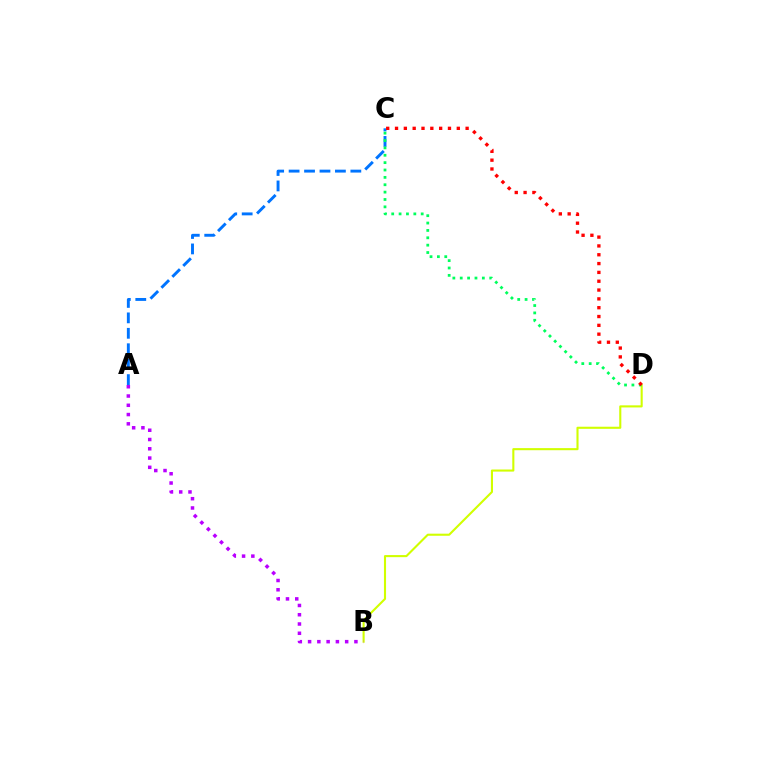{('A', 'C'): [{'color': '#0074ff', 'line_style': 'dashed', 'thickness': 2.1}], ('B', 'D'): [{'color': '#d1ff00', 'line_style': 'solid', 'thickness': 1.51}], ('A', 'B'): [{'color': '#b900ff', 'line_style': 'dotted', 'thickness': 2.52}], ('C', 'D'): [{'color': '#00ff5c', 'line_style': 'dotted', 'thickness': 2.0}, {'color': '#ff0000', 'line_style': 'dotted', 'thickness': 2.4}]}